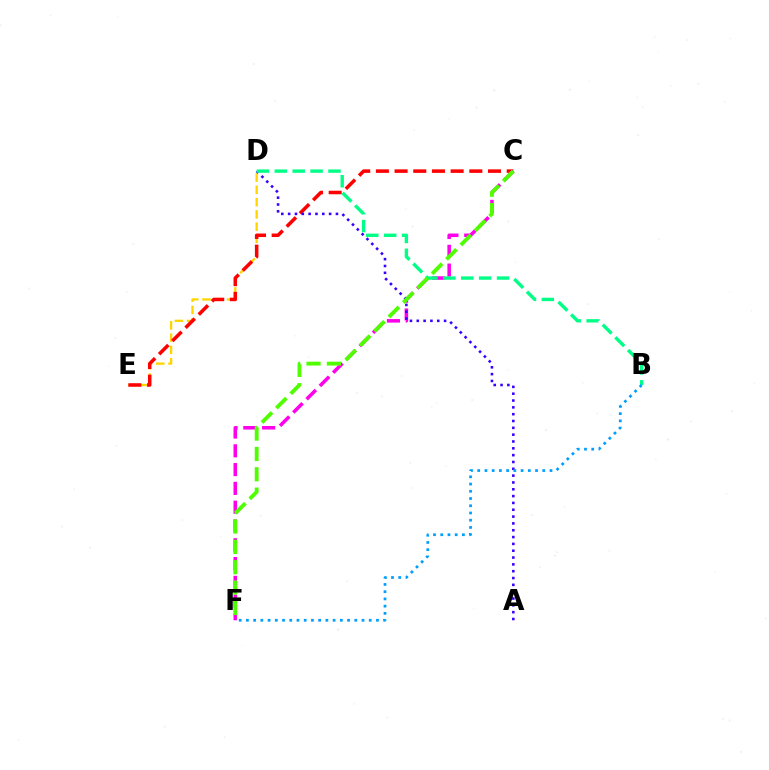{('D', 'E'): [{'color': '#ffd500', 'line_style': 'dashed', 'thickness': 1.67}], ('C', 'E'): [{'color': '#ff0000', 'line_style': 'dashed', 'thickness': 2.54}], ('C', 'F'): [{'color': '#ff00ed', 'line_style': 'dashed', 'thickness': 2.55}, {'color': '#4fff00', 'line_style': 'dashed', 'thickness': 2.77}], ('A', 'D'): [{'color': '#3700ff', 'line_style': 'dotted', 'thickness': 1.85}], ('B', 'D'): [{'color': '#00ff86', 'line_style': 'dashed', 'thickness': 2.43}], ('B', 'F'): [{'color': '#009eff', 'line_style': 'dotted', 'thickness': 1.96}]}